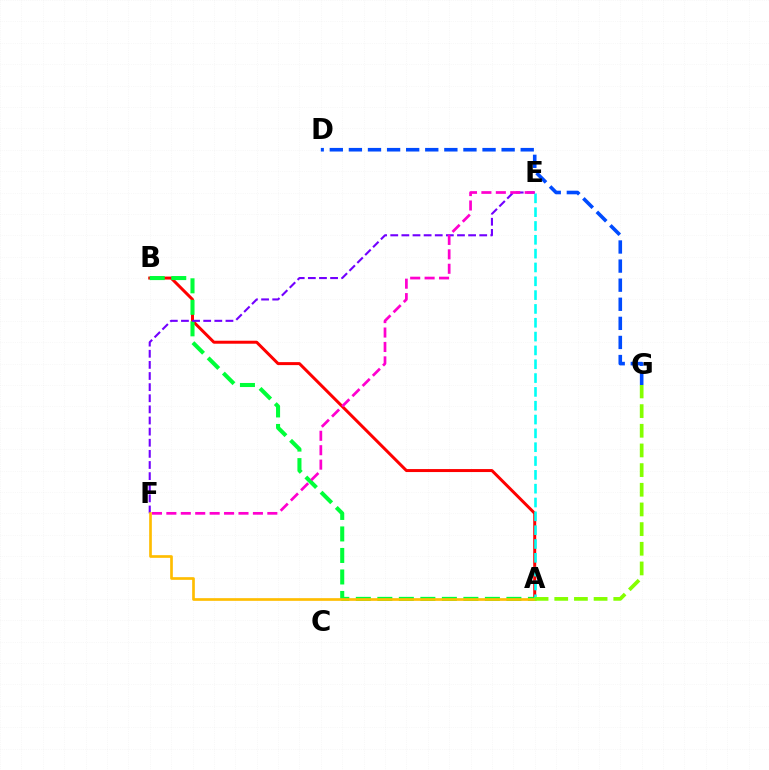{('D', 'G'): [{'color': '#004bff', 'line_style': 'dashed', 'thickness': 2.59}], ('A', 'B'): [{'color': '#ff0000', 'line_style': 'solid', 'thickness': 2.15}, {'color': '#00ff39', 'line_style': 'dashed', 'thickness': 2.92}], ('E', 'F'): [{'color': '#7200ff', 'line_style': 'dashed', 'thickness': 1.51}, {'color': '#ff00cf', 'line_style': 'dashed', 'thickness': 1.96}], ('A', 'E'): [{'color': '#00fff6', 'line_style': 'dashed', 'thickness': 1.88}], ('A', 'F'): [{'color': '#ffbd00', 'line_style': 'solid', 'thickness': 1.93}], ('A', 'G'): [{'color': '#84ff00', 'line_style': 'dashed', 'thickness': 2.67}]}